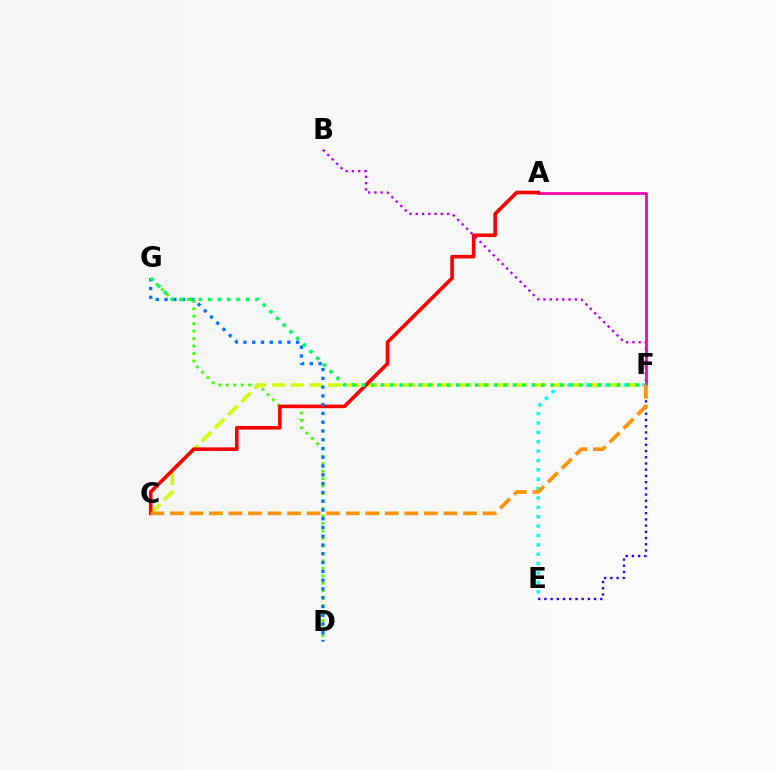{('B', 'F'): [{'color': '#b900ff', 'line_style': 'dotted', 'thickness': 1.7}], ('E', 'F'): [{'color': '#00fff6', 'line_style': 'dotted', 'thickness': 2.55}, {'color': '#2500ff', 'line_style': 'dotted', 'thickness': 1.69}], ('D', 'G'): [{'color': '#3dff00', 'line_style': 'dotted', 'thickness': 2.03}, {'color': '#0074ff', 'line_style': 'dotted', 'thickness': 2.38}], ('C', 'F'): [{'color': '#d1ff00', 'line_style': 'dashed', 'thickness': 2.54}, {'color': '#ff9400', 'line_style': 'dashed', 'thickness': 2.66}], ('A', 'F'): [{'color': '#ff00ac', 'line_style': 'solid', 'thickness': 2.01}], ('A', 'C'): [{'color': '#ff0000', 'line_style': 'solid', 'thickness': 2.6}], ('F', 'G'): [{'color': '#00ff5c', 'line_style': 'dotted', 'thickness': 2.57}]}